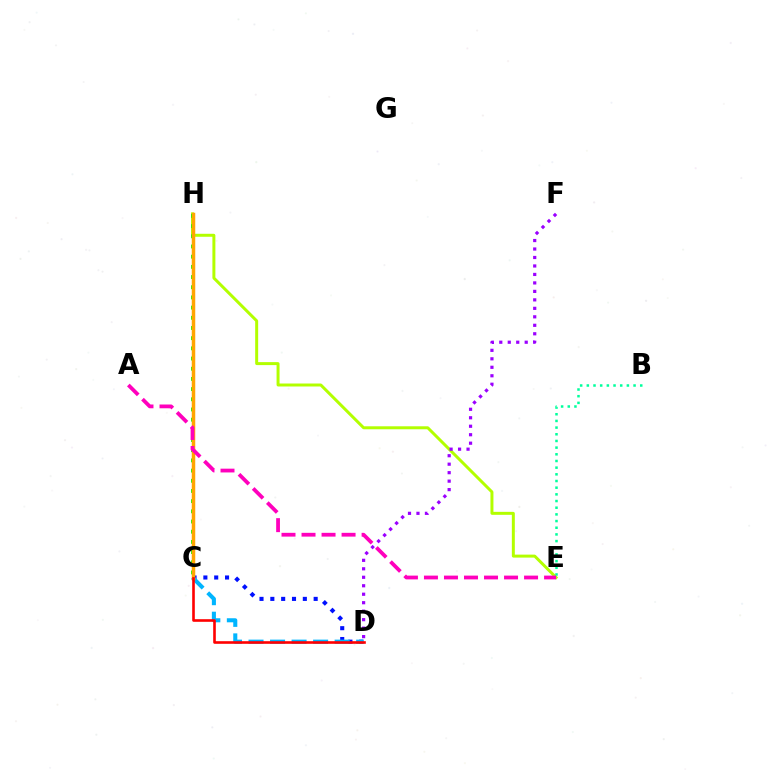{('C', 'D'): [{'color': '#0010ff', 'line_style': 'dotted', 'thickness': 2.94}, {'color': '#00b5ff', 'line_style': 'dashed', 'thickness': 2.92}, {'color': '#ff0000', 'line_style': 'solid', 'thickness': 1.88}], ('E', 'H'): [{'color': '#b3ff00', 'line_style': 'solid', 'thickness': 2.14}], ('C', 'H'): [{'color': '#08ff00', 'line_style': 'dotted', 'thickness': 2.77}, {'color': '#ffa500', 'line_style': 'solid', 'thickness': 2.52}], ('B', 'E'): [{'color': '#00ff9d', 'line_style': 'dotted', 'thickness': 1.81}], ('A', 'E'): [{'color': '#ff00bd', 'line_style': 'dashed', 'thickness': 2.72}], ('D', 'F'): [{'color': '#9b00ff', 'line_style': 'dotted', 'thickness': 2.3}]}